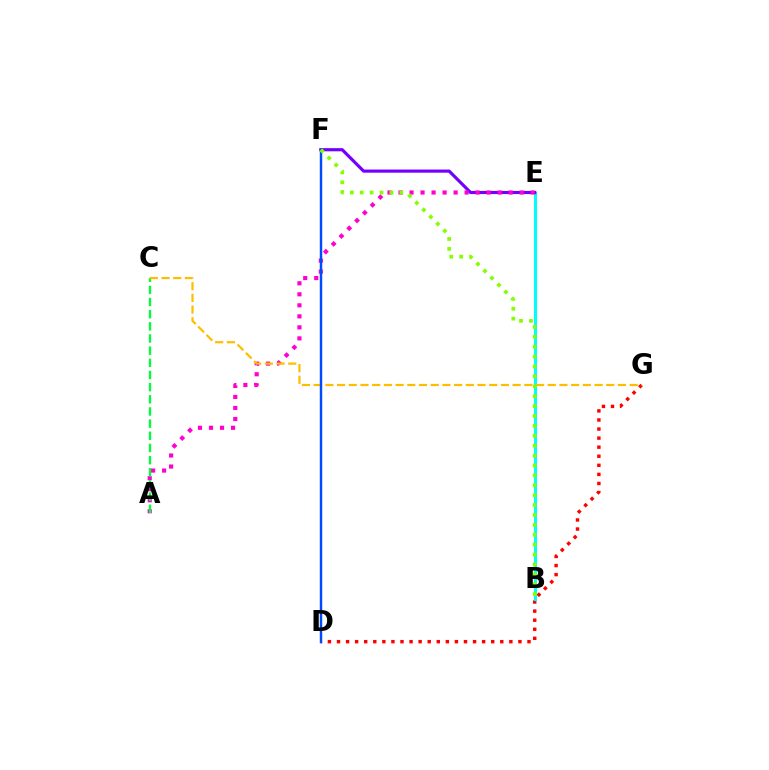{('D', 'G'): [{'color': '#ff0000', 'line_style': 'dotted', 'thickness': 2.46}], ('B', 'E'): [{'color': '#00fff6', 'line_style': 'solid', 'thickness': 2.22}], ('E', 'F'): [{'color': '#7200ff', 'line_style': 'solid', 'thickness': 2.28}], ('A', 'E'): [{'color': '#ff00cf', 'line_style': 'dotted', 'thickness': 2.99}], ('A', 'C'): [{'color': '#00ff39', 'line_style': 'dashed', 'thickness': 1.65}], ('C', 'G'): [{'color': '#ffbd00', 'line_style': 'dashed', 'thickness': 1.59}], ('D', 'F'): [{'color': '#004bff', 'line_style': 'solid', 'thickness': 1.77}], ('B', 'F'): [{'color': '#84ff00', 'line_style': 'dotted', 'thickness': 2.69}]}